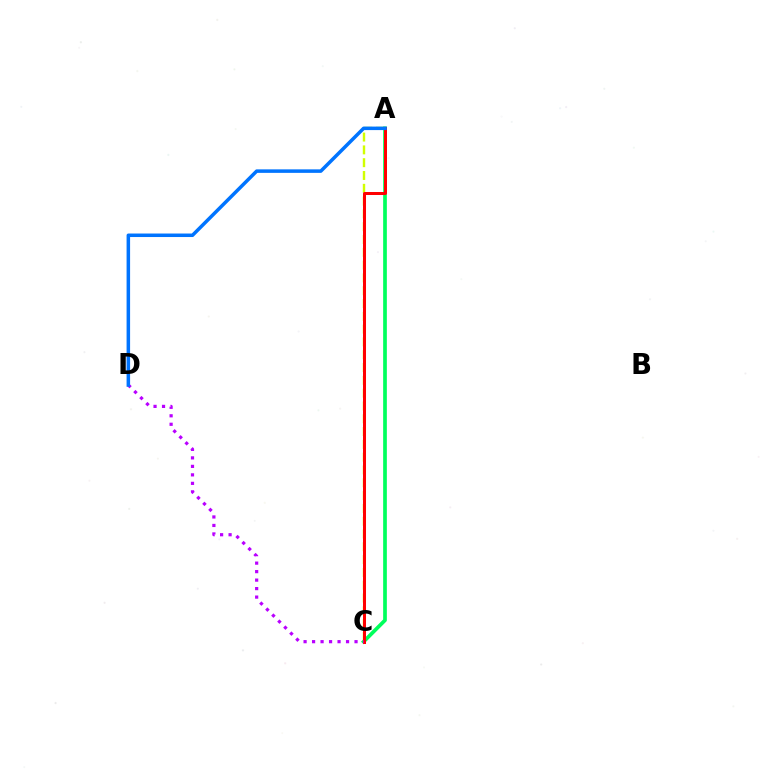{('A', 'C'): [{'color': '#00ff5c', 'line_style': 'solid', 'thickness': 2.66}, {'color': '#d1ff00', 'line_style': 'dashed', 'thickness': 1.74}, {'color': '#ff0000', 'line_style': 'solid', 'thickness': 2.17}], ('C', 'D'): [{'color': '#b900ff', 'line_style': 'dotted', 'thickness': 2.31}], ('A', 'D'): [{'color': '#0074ff', 'line_style': 'solid', 'thickness': 2.53}]}